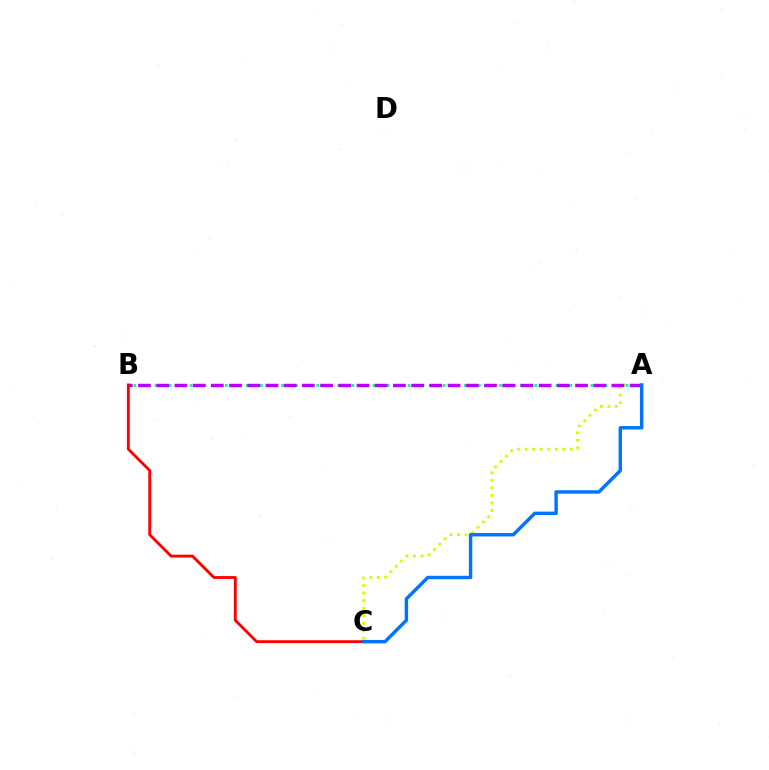{('A', 'C'): [{'color': '#d1ff00', 'line_style': 'dotted', 'thickness': 2.05}, {'color': '#0074ff', 'line_style': 'solid', 'thickness': 2.47}], ('A', 'B'): [{'color': '#00ff5c', 'line_style': 'dotted', 'thickness': 1.91}, {'color': '#b900ff', 'line_style': 'dashed', 'thickness': 2.47}], ('B', 'C'): [{'color': '#ff0000', 'line_style': 'solid', 'thickness': 2.06}]}